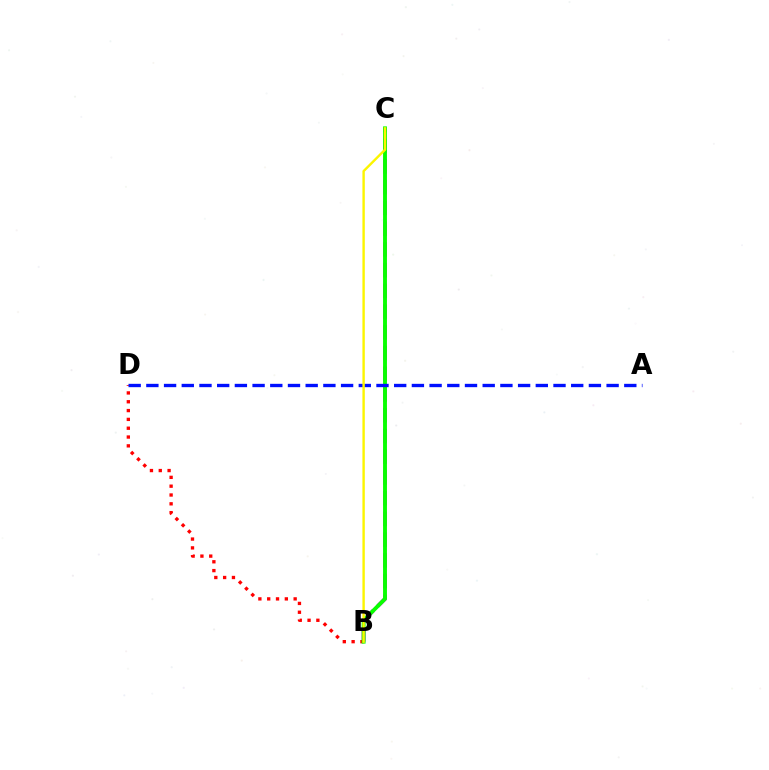{('B', 'C'): [{'color': '#00fff6', 'line_style': 'dashed', 'thickness': 1.69}, {'color': '#ee00ff', 'line_style': 'dashed', 'thickness': 2.82}, {'color': '#08ff00', 'line_style': 'solid', 'thickness': 2.79}, {'color': '#fcf500', 'line_style': 'solid', 'thickness': 1.73}], ('B', 'D'): [{'color': '#ff0000', 'line_style': 'dotted', 'thickness': 2.4}], ('A', 'D'): [{'color': '#0010ff', 'line_style': 'dashed', 'thickness': 2.4}]}